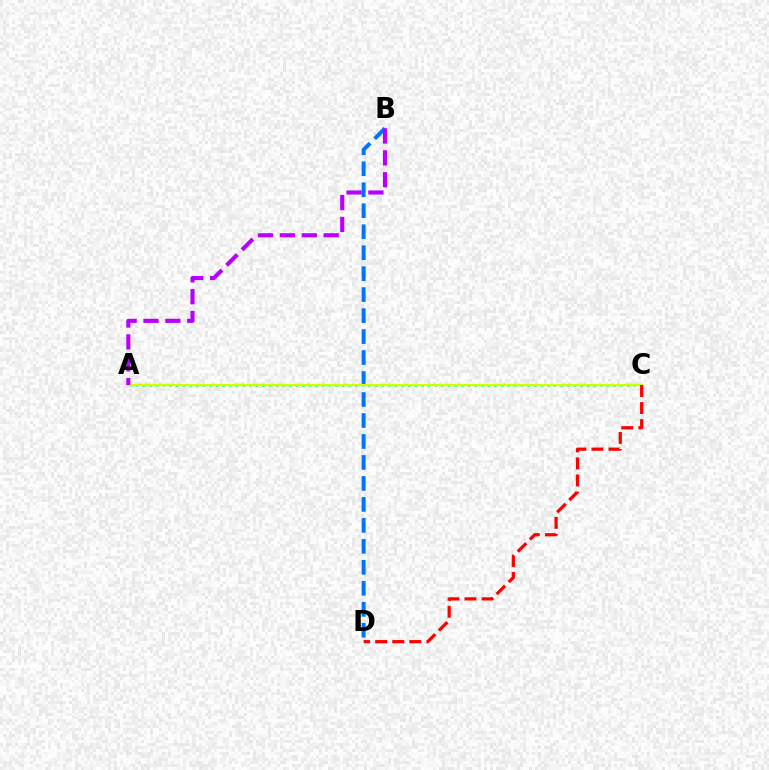{('A', 'C'): [{'color': '#00ff5c', 'line_style': 'dotted', 'thickness': 1.8}, {'color': '#d1ff00', 'line_style': 'solid', 'thickness': 1.57}], ('B', 'D'): [{'color': '#0074ff', 'line_style': 'dashed', 'thickness': 2.85}], ('A', 'B'): [{'color': '#b900ff', 'line_style': 'dashed', 'thickness': 2.97}], ('C', 'D'): [{'color': '#ff0000', 'line_style': 'dashed', 'thickness': 2.32}]}